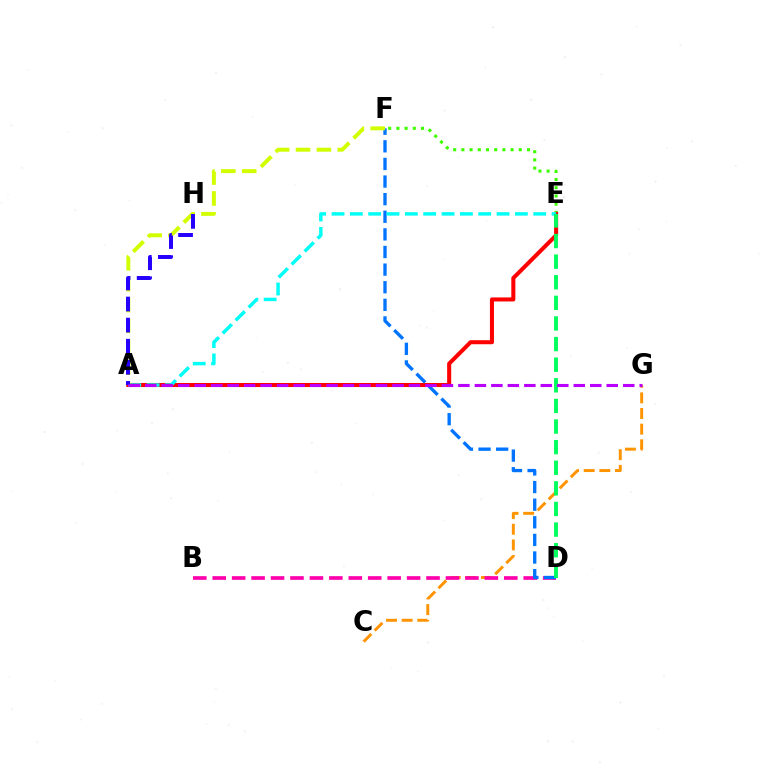{('C', 'G'): [{'color': '#ff9400', 'line_style': 'dashed', 'thickness': 2.13}], ('E', 'F'): [{'color': '#3dff00', 'line_style': 'dotted', 'thickness': 2.23}], ('B', 'D'): [{'color': '#ff00ac', 'line_style': 'dashed', 'thickness': 2.64}], ('A', 'E'): [{'color': '#ff0000', 'line_style': 'solid', 'thickness': 2.91}, {'color': '#00fff6', 'line_style': 'dashed', 'thickness': 2.49}], ('D', 'F'): [{'color': '#0074ff', 'line_style': 'dashed', 'thickness': 2.39}], ('A', 'F'): [{'color': '#d1ff00', 'line_style': 'dashed', 'thickness': 2.84}], ('A', 'H'): [{'color': '#2500ff', 'line_style': 'dashed', 'thickness': 2.87}], ('D', 'E'): [{'color': '#00ff5c', 'line_style': 'dashed', 'thickness': 2.8}], ('A', 'G'): [{'color': '#b900ff', 'line_style': 'dashed', 'thickness': 2.24}]}